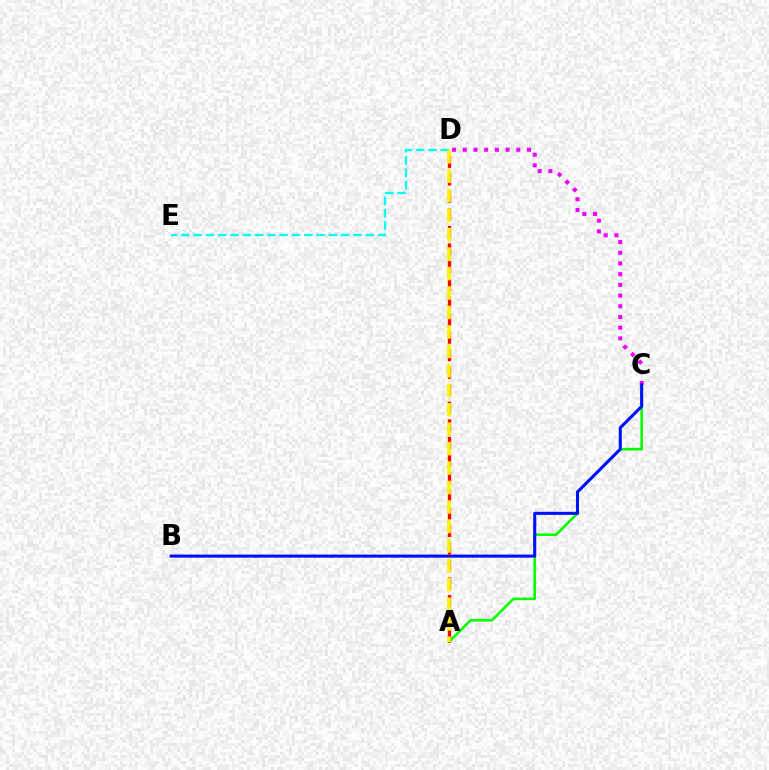{('A', 'C'): [{'color': '#08ff00', 'line_style': 'solid', 'thickness': 1.88}], ('C', 'D'): [{'color': '#ee00ff', 'line_style': 'dotted', 'thickness': 2.91}], ('B', 'C'): [{'color': '#0010ff', 'line_style': 'solid', 'thickness': 2.21}], ('A', 'D'): [{'color': '#ff0000', 'line_style': 'dashed', 'thickness': 2.39}, {'color': '#fcf500', 'line_style': 'dashed', 'thickness': 2.64}], ('D', 'E'): [{'color': '#00fff6', 'line_style': 'dashed', 'thickness': 1.67}]}